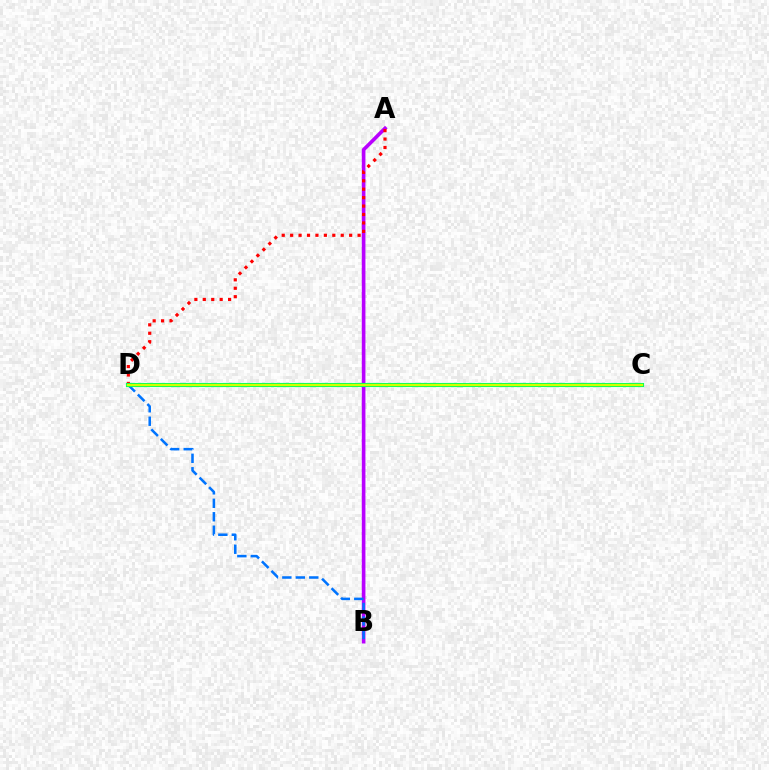{('A', 'B'): [{'color': '#b900ff', 'line_style': 'solid', 'thickness': 2.62}], ('B', 'D'): [{'color': '#0074ff', 'line_style': 'dashed', 'thickness': 1.83}], ('A', 'D'): [{'color': '#ff0000', 'line_style': 'dotted', 'thickness': 2.29}], ('C', 'D'): [{'color': '#00ff5c', 'line_style': 'solid', 'thickness': 2.98}, {'color': '#d1ff00', 'line_style': 'solid', 'thickness': 1.62}]}